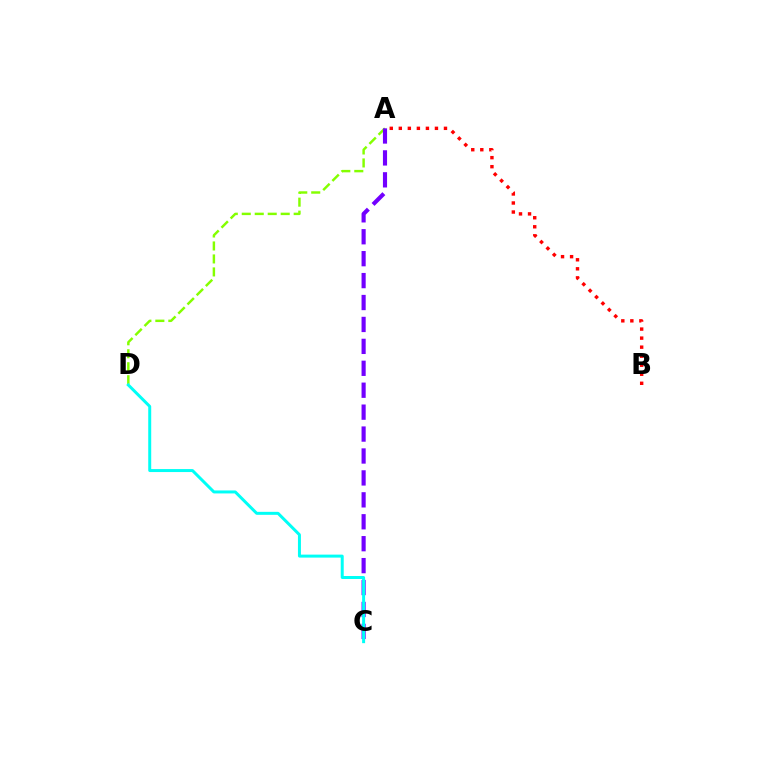{('A', 'D'): [{'color': '#84ff00', 'line_style': 'dashed', 'thickness': 1.76}], ('A', 'C'): [{'color': '#7200ff', 'line_style': 'dashed', 'thickness': 2.98}], ('C', 'D'): [{'color': '#00fff6', 'line_style': 'solid', 'thickness': 2.15}], ('A', 'B'): [{'color': '#ff0000', 'line_style': 'dotted', 'thickness': 2.45}]}